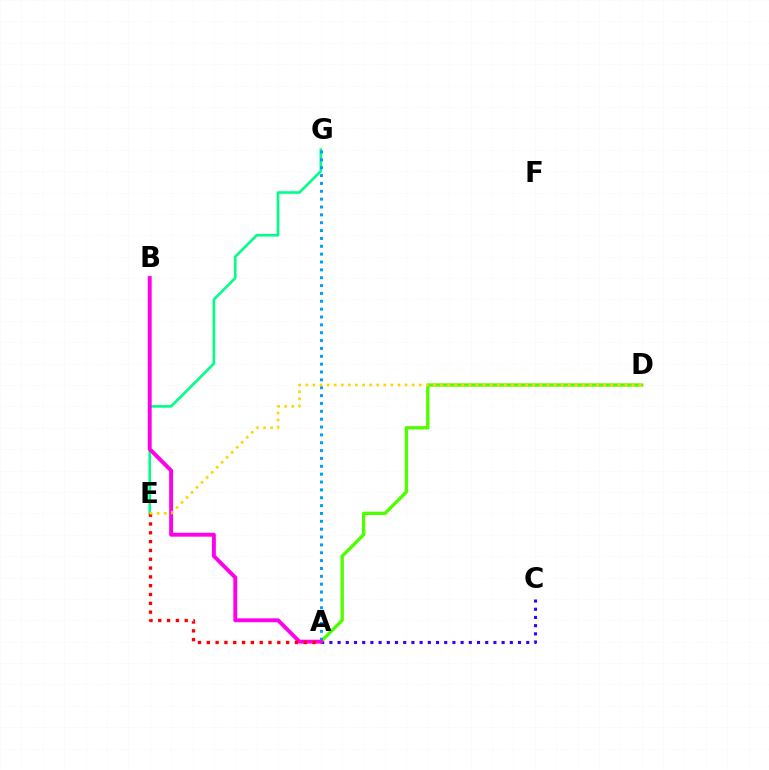{('A', 'C'): [{'color': '#3700ff', 'line_style': 'dotted', 'thickness': 2.23}], ('E', 'G'): [{'color': '#00ff86', 'line_style': 'solid', 'thickness': 1.89}], ('A', 'D'): [{'color': '#4fff00', 'line_style': 'solid', 'thickness': 2.41}], ('A', 'G'): [{'color': '#009eff', 'line_style': 'dotted', 'thickness': 2.14}], ('A', 'B'): [{'color': '#ff00ed', 'line_style': 'solid', 'thickness': 2.81}], ('A', 'E'): [{'color': '#ff0000', 'line_style': 'dotted', 'thickness': 2.4}], ('D', 'E'): [{'color': '#ffd500', 'line_style': 'dotted', 'thickness': 1.93}]}